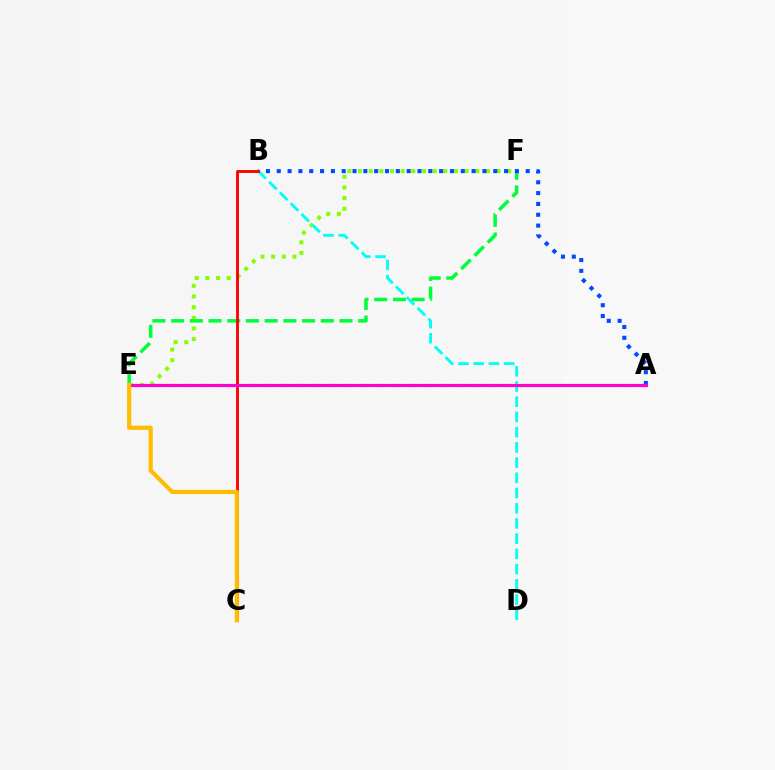{('E', 'F'): [{'color': '#84ff00', 'line_style': 'dotted', 'thickness': 2.9}, {'color': '#00ff39', 'line_style': 'dashed', 'thickness': 2.54}], ('A', 'B'): [{'color': '#004bff', 'line_style': 'dotted', 'thickness': 2.94}], ('B', 'D'): [{'color': '#00fff6', 'line_style': 'dashed', 'thickness': 2.07}], ('A', 'E'): [{'color': '#7200ff', 'line_style': 'dashed', 'thickness': 2.2}, {'color': '#ff00cf', 'line_style': 'solid', 'thickness': 2.24}], ('B', 'C'): [{'color': '#ff0000', 'line_style': 'solid', 'thickness': 2.06}], ('C', 'E'): [{'color': '#ffbd00', 'line_style': 'solid', 'thickness': 3.0}]}